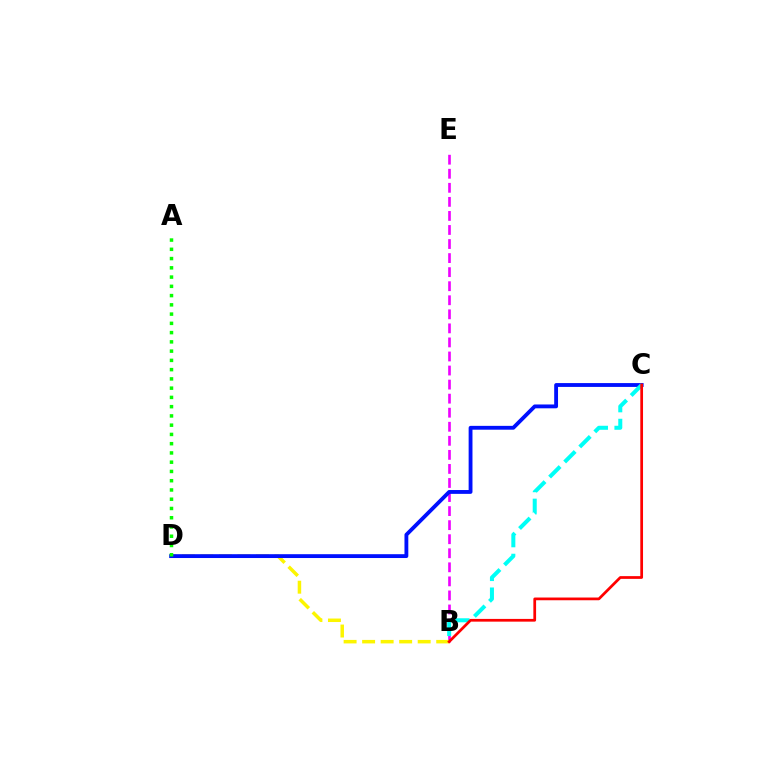{('B', 'E'): [{'color': '#ee00ff', 'line_style': 'dashed', 'thickness': 1.91}], ('B', 'D'): [{'color': '#fcf500', 'line_style': 'dashed', 'thickness': 2.52}], ('C', 'D'): [{'color': '#0010ff', 'line_style': 'solid', 'thickness': 2.76}], ('A', 'D'): [{'color': '#08ff00', 'line_style': 'dotted', 'thickness': 2.51}], ('B', 'C'): [{'color': '#00fff6', 'line_style': 'dashed', 'thickness': 2.9}, {'color': '#ff0000', 'line_style': 'solid', 'thickness': 1.97}]}